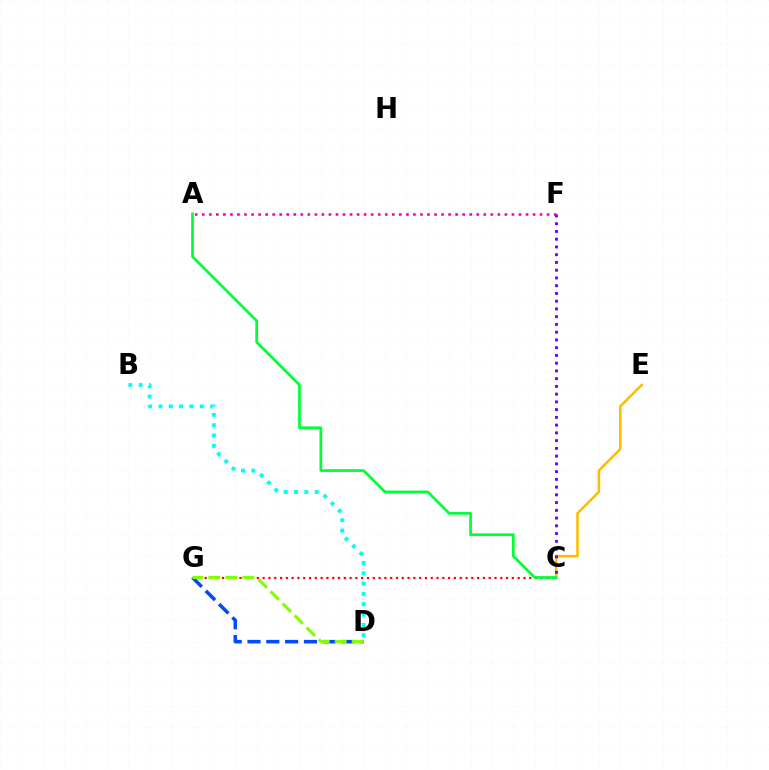{('A', 'F'): [{'color': '#ff00cf', 'line_style': 'dotted', 'thickness': 1.91}], ('C', 'G'): [{'color': '#ff0000', 'line_style': 'dotted', 'thickness': 1.57}], ('B', 'D'): [{'color': '#00fff6', 'line_style': 'dotted', 'thickness': 2.8}], ('C', 'E'): [{'color': '#ffbd00', 'line_style': 'solid', 'thickness': 1.85}], ('A', 'C'): [{'color': '#00ff39', 'line_style': 'solid', 'thickness': 1.97}], ('C', 'F'): [{'color': '#7200ff', 'line_style': 'dotted', 'thickness': 2.1}], ('D', 'G'): [{'color': '#004bff', 'line_style': 'dashed', 'thickness': 2.56}, {'color': '#84ff00', 'line_style': 'dashed', 'thickness': 2.31}]}